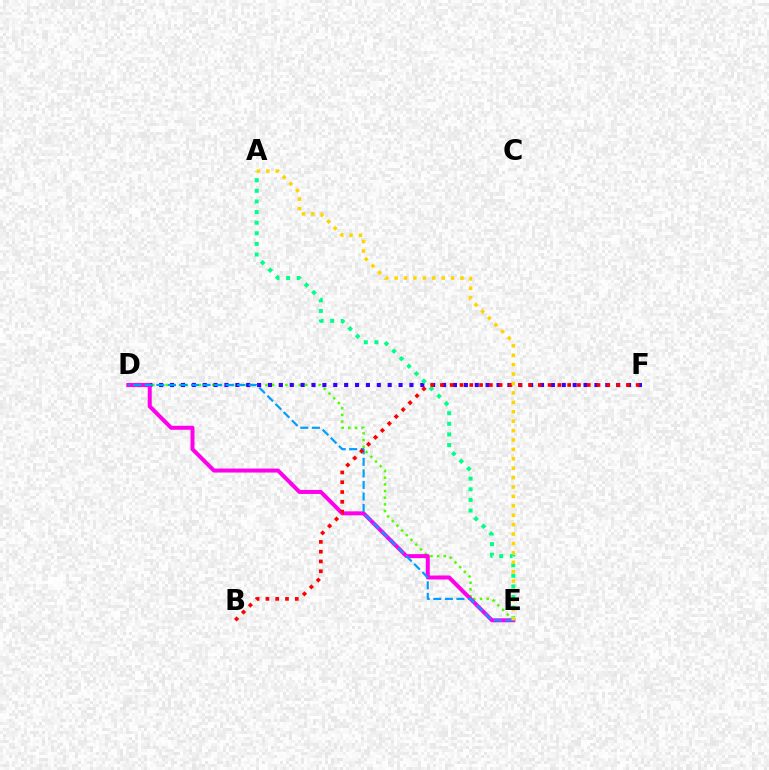{('D', 'E'): [{'color': '#4fff00', 'line_style': 'dotted', 'thickness': 1.81}, {'color': '#ff00ed', 'line_style': 'solid', 'thickness': 2.88}, {'color': '#009eff', 'line_style': 'dashed', 'thickness': 1.57}], ('D', 'F'): [{'color': '#3700ff', 'line_style': 'dotted', 'thickness': 2.96}], ('A', 'E'): [{'color': '#00ff86', 'line_style': 'dotted', 'thickness': 2.88}, {'color': '#ffd500', 'line_style': 'dotted', 'thickness': 2.56}], ('B', 'F'): [{'color': '#ff0000', 'line_style': 'dotted', 'thickness': 2.66}]}